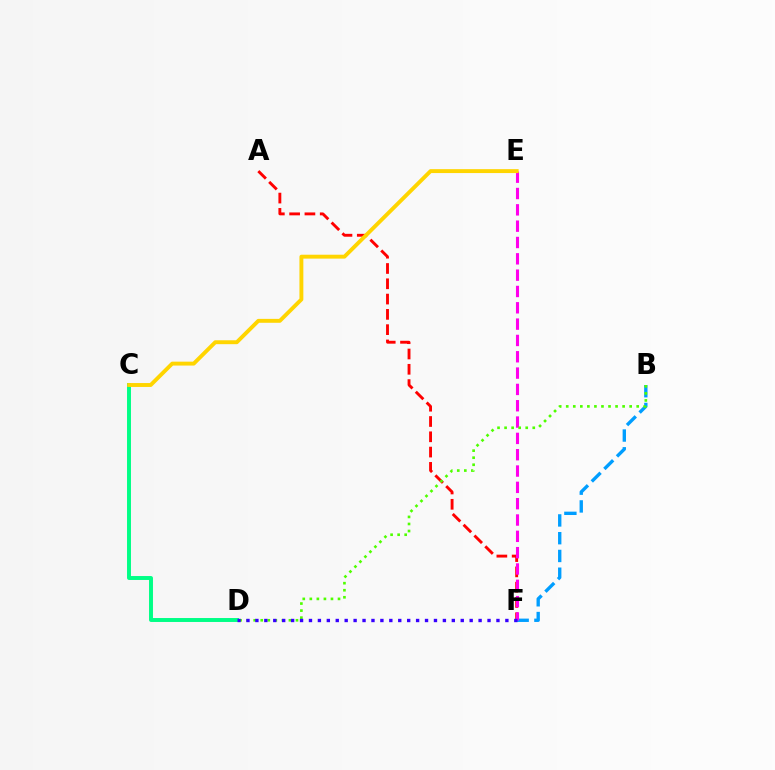{('A', 'F'): [{'color': '#ff0000', 'line_style': 'dashed', 'thickness': 2.08}], ('B', 'F'): [{'color': '#009eff', 'line_style': 'dashed', 'thickness': 2.41}], ('C', 'D'): [{'color': '#00ff86', 'line_style': 'solid', 'thickness': 2.84}], ('E', 'F'): [{'color': '#ff00ed', 'line_style': 'dashed', 'thickness': 2.22}], ('B', 'D'): [{'color': '#4fff00', 'line_style': 'dotted', 'thickness': 1.91}], ('C', 'E'): [{'color': '#ffd500', 'line_style': 'solid', 'thickness': 2.81}], ('D', 'F'): [{'color': '#3700ff', 'line_style': 'dotted', 'thickness': 2.43}]}